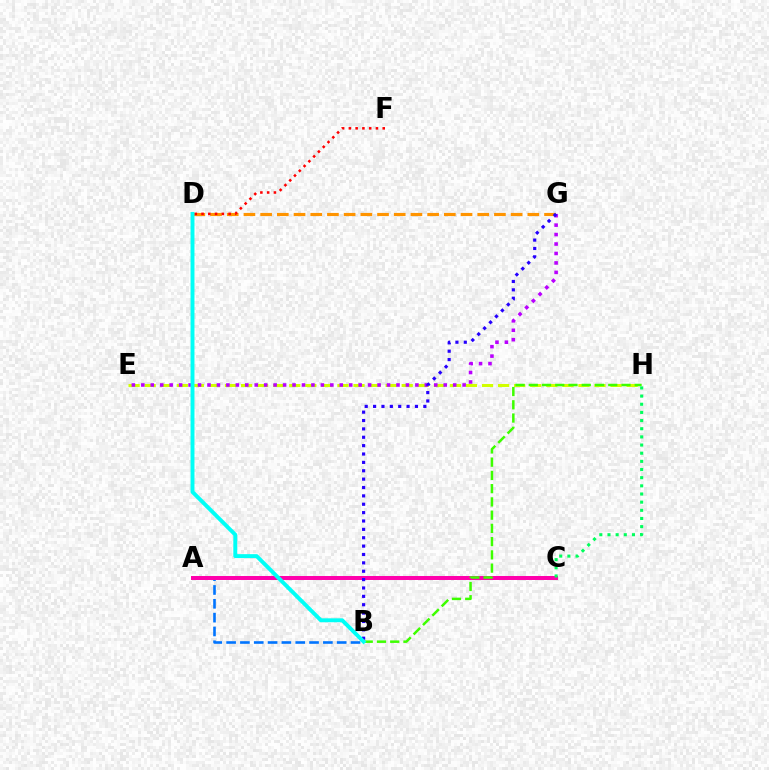{('A', 'B'): [{'color': '#0074ff', 'line_style': 'dashed', 'thickness': 1.88}], ('E', 'H'): [{'color': '#d1ff00', 'line_style': 'dashed', 'thickness': 2.18}], ('E', 'G'): [{'color': '#b900ff', 'line_style': 'dotted', 'thickness': 2.57}], ('A', 'C'): [{'color': '#ff00ac', 'line_style': 'solid', 'thickness': 2.86}], ('B', 'H'): [{'color': '#3dff00', 'line_style': 'dashed', 'thickness': 1.8}], ('D', 'G'): [{'color': '#ff9400', 'line_style': 'dashed', 'thickness': 2.27}], ('C', 'H'): [{'color': '#00ff5c', 'line_style': 'dotted', 'thickness': 2.22}], ('B', 'G'): [{'color': '#2500ff', 'line_style': 'dotted', 'thickness': 2.27}], ('D', 'F'): [{'color': '#ff0000', 'line_style': 'dotted', 'thickness': 1.84}], ('B', 'D'): [{'color': '#00fff6', 'line_style': 'solid', 'thickness': 2.82}]}